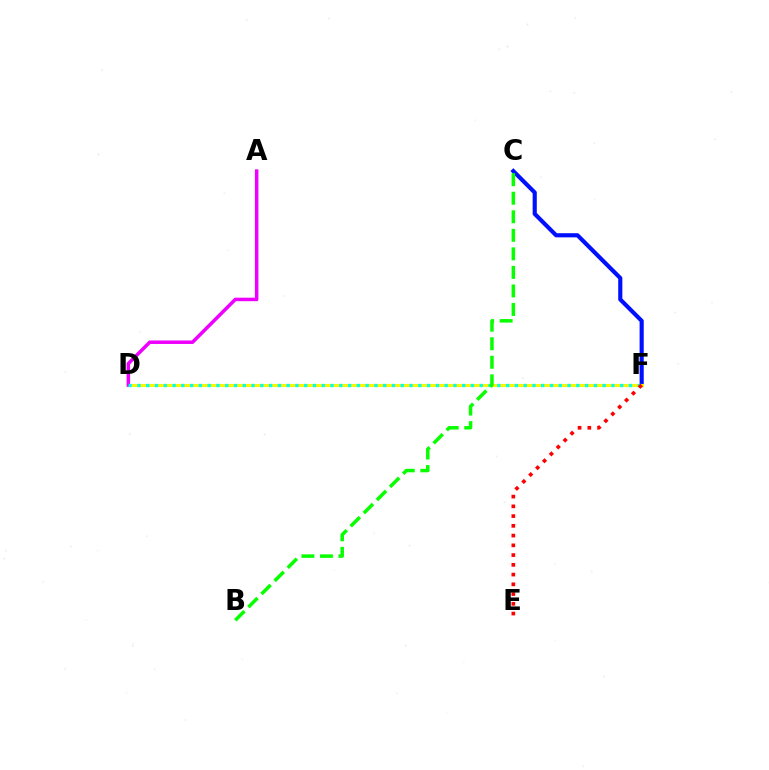{('C', 'F'): [{'color': '#0010ff', 'line_style': 'solid', 'thickness': 2.98}], ('D', 'F'): [{'color': '#fcf500', 'line_style': 'solid', 'thickness': 2.23}, {'color': '#00fff6', 'line_style': 'dotted', 'thickness': 2.38}], ('A', 'D'): [{'color': '#ee00ff', 'line_style': 'solid', 'thickness': 2.52}], ('B', 'C'): [{'color': '#08ff00', 'line_style': 'dashed', 'thickness': 2.52}], ('E', 'F'): [{'color': '#ff0000', 'line_style': 'dotted', 'thickness': 2.65}]}